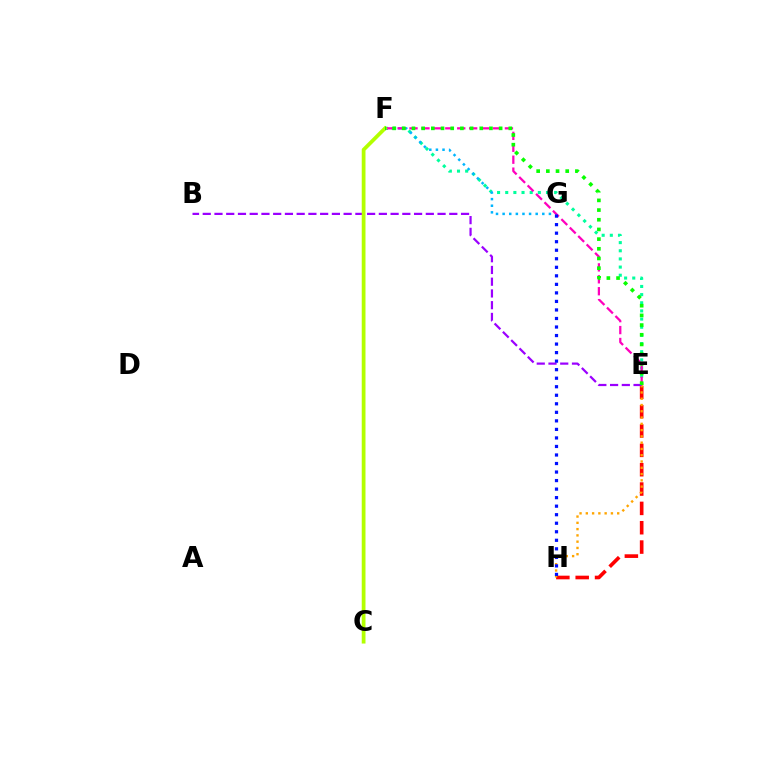{('E', 'H'): [{'color': '#ff0000', 'line_style': 'dashed', 'thickness': 2.63}, {'color': '#ffa500', 'line_style': 'dotted', 'thickness': 1.71}], ('E', 'F'): [{'color': '#00ff9d', 'line_style': 'dotted', 'thickness': 2.22}, {'color': '#ff00bd', 'line_style': 'dashed', 'thickness': 1.62}, {'color': '#08ff00', 'line_style': 'dotted', 'thickness': 2.63}], ('F', 'G'): [{'color': '#00b5ff', 'line_style': 'dotted', 'thickness': 1.8}], ('B', 'E'): [{'color': '#9b00ff', 'line_style': 'dashed', 'thickness': 1.59}], ('C', 'F'): [{'color': '#b3ff00', 'line_style': 'solid', 'thickness': 2.71}], ('G', 'H'): [{'color': '#0010ff', 'line_style': 'dotted', 'thickness': 2.32}]}